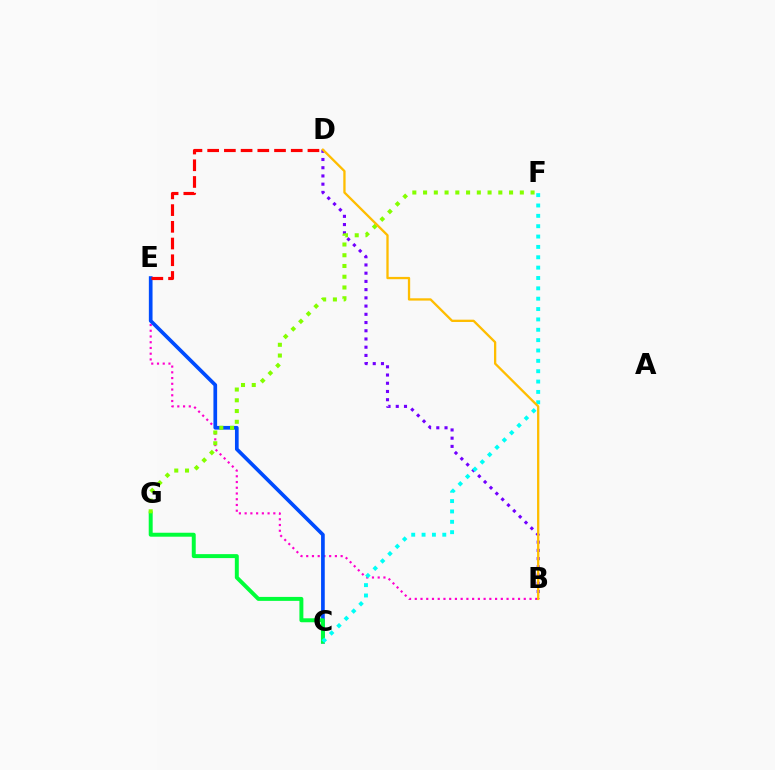{('B', 'E'): [{'color': '#ff00cf', 'line_style': 'dotted', 'thickness': 1.56}], ('C', 'E'): [{'color': '#004bff', 'line_style': 'solid', 'thickness': 2.65}], ('B', 'D'): [{'color': '#7200ff', 'line_style': 'dotted', 'thickness': 2.23}, {'color': '#ffbd00', 'line_style': 'solid', 'thickness': 1.66}], ('C', 'G'): [{'color': '#00ff39', 'line_style': 'solid', 'thickness': 2.85}], ('C', 'F'): [{'color': '#00fff6', 'line_style': 'dotted', 'thickness': 2.81}], ('D', 'E'): [{'color': '#ff0000', 'line_style': 'dashed', 'thickness': 2.27}], ('F', 'G'): [{'color': '#84ff00', 'line_style': 'dotted', 'thickness': 2.92}]}